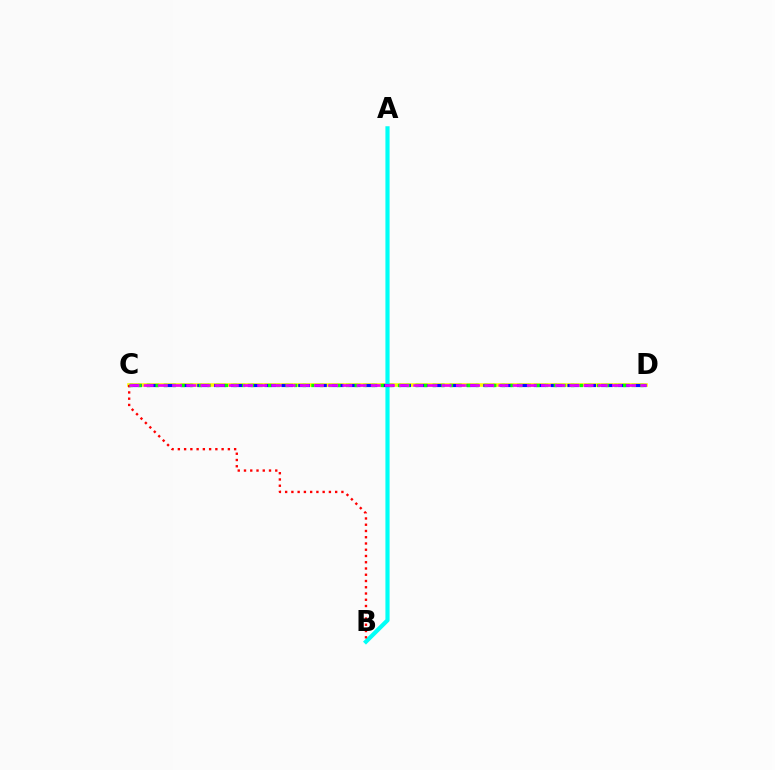{('C', 'D'): [{'color': '#fcf500', 'line_style': 'solid', 'thickness': 2.57}, {'color': '#0010ff', 'line_style': 'dashed', 'thickness': 2.29}, {'color': '#08ff00', 'line_style': 'dotted', 'thickness': 2.35}, {'color': '#ee00ff', 'line_style': 'dashed', 'thickness': 1.93}], ('A', 'B'): [{'color': '#00fff6', 'line_style': 'solid', 'thickness': 3.0}], ('B', 'C'): [{'color': '#ff0000', 'line_style': 'dotted', 'thickness': 1.7}]}